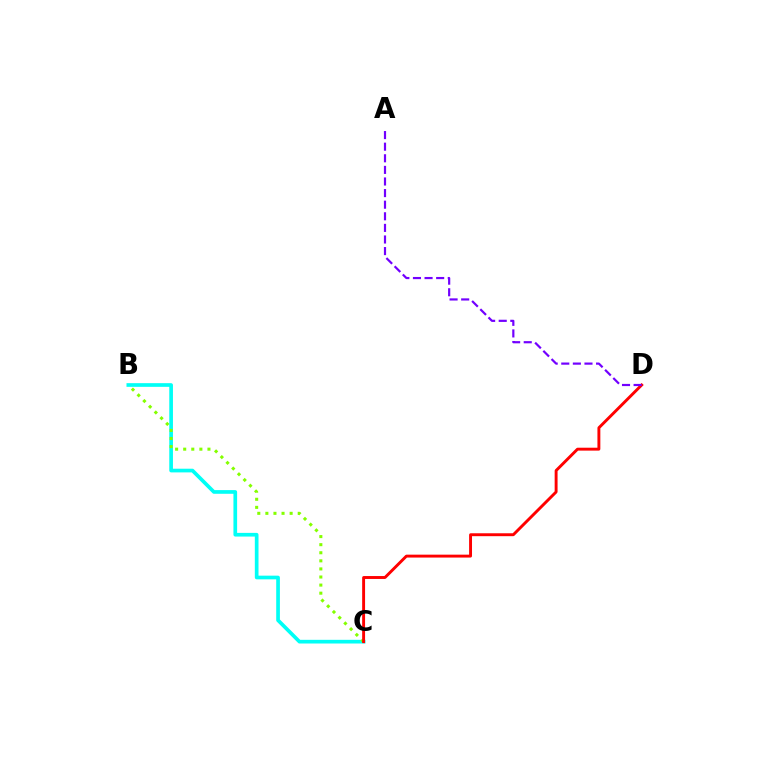{('B', 'C'): [{'color': '#00fff6', 'line_style': 'solid', 'thickness': 2.65}, {'color': '#84ff00', 'line_style': 'dotted', 'thickness': 2.2}], ('C', 'D'): [{'color': '#ff0000', 'line_style': 'solid', 'thickness': 2.1}], ('A', 'D'): [{'color': '#7200ff', 'line_style': 'dashed', 'thickness': 1.58}]}